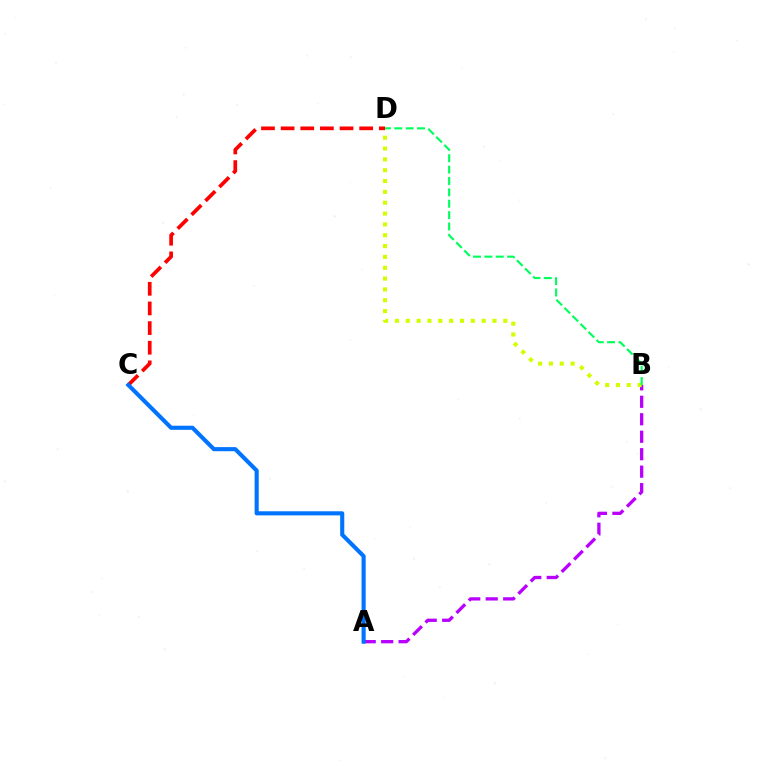{('A', 'B'): [{'color': '#b900ff', 'line_style': 'dashed', 'thickness': 2.37}], ('B', 'D'): [{'color': '#d1ff00', 'line_style': 'dotted', 'thickness': 2.94}, {'color': '#00ff5c', 'line_style': 'dashed', 'thickness': 1.55}], ('C', 'D'): [{'color': '#ff0000', 'line_style': 'dashed', 'thickness': 2.67}], ('A', 'C'): [{'color': '#0074ff', 'line_style': 'solid', 'thickness': 2.96}]}